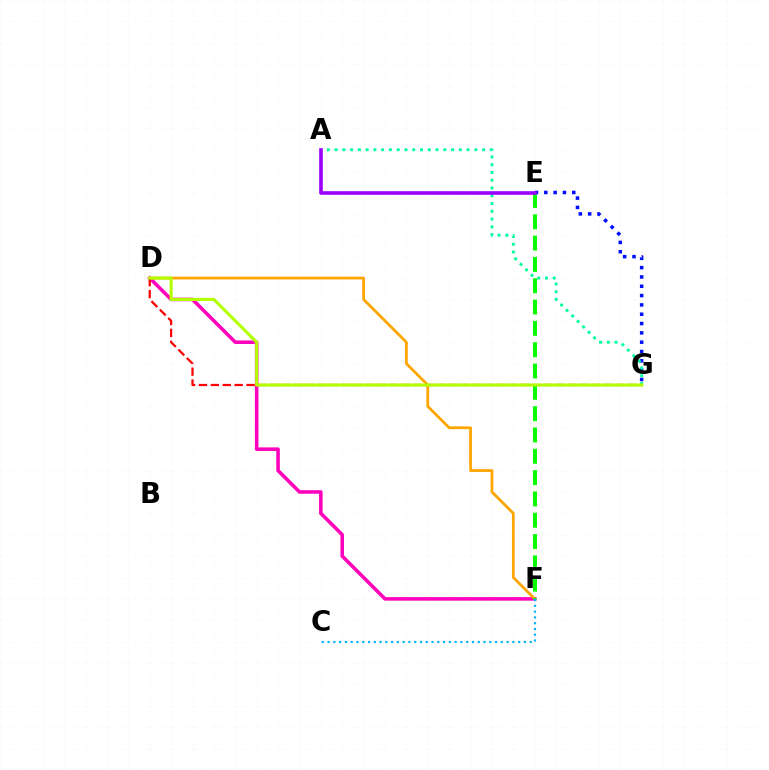{('D', 'F'): [{'color': '#ff00bd', 'line_style': 'solid', 'thickness': 2.56}, {'color': '#ffa500', 'line_style': 'solid', 'thickness': 2.0}], ('E', 'G'): [{'color': '#0010ff', 'line_style': 'dotted', 'thickness': 2.53}], ('A', 'G'): [{'color': '#00ff9d', 'line_style': 'dotted', 'thickness': 2.11}], ('E', 'F'): [{'color': '#08ff00', 'line_style': 'dashed', 'thickness': 2.9}], ('C', 'F'): [{'color': '#00b5ff', 'line_style': 'dotted', 'thickness': 1.57}], ('D', 'G'): [{'color': '#ff0000', 'line_style': 'dashed', 'thickness': 1.62}, {'color': '#b3ff00', 'line_style': 'solid', 'thickness': 2.24}], ('A', 'E'): [{'color': '#9b00ff', 'line_style': 'solid', 'thickness': 2.61}]}